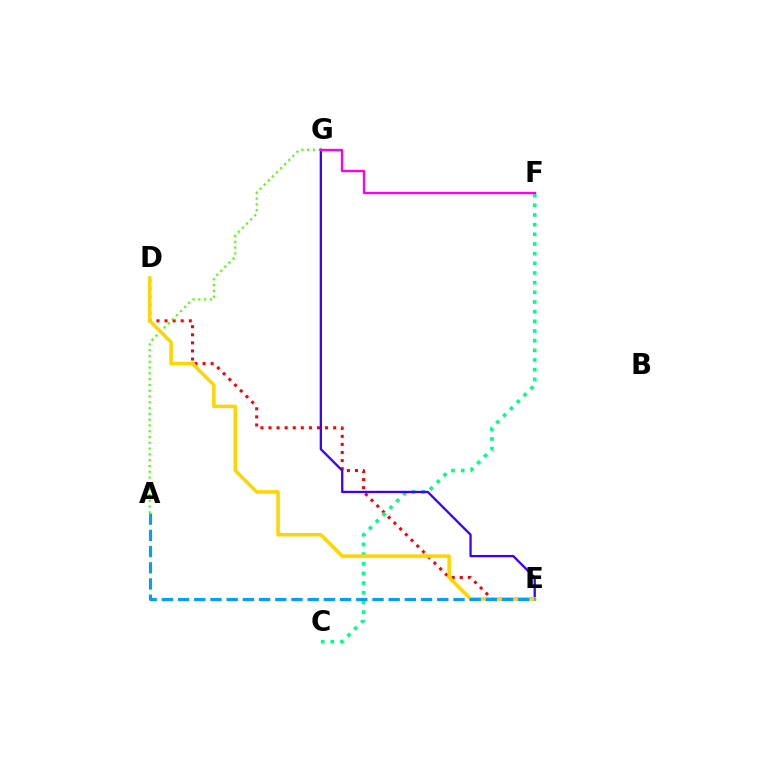{('D', 'E'): [{'color': '#ff0000', 'line_style': 'dotted', 'thickness': 2.2}, {'color': '#ffd500', 'line_style': 'solid', 'thickness': 2.55}], ('A', 'G'): [{'color': '#4fff00', 'line_style': 'dotted', 'thickness': 1.57}], ('C', 'F'): [{'color': '#00ff86', 'line_style': 'dotted', 'thickness': 2.63}], ('E', 'G'): [{'color': '#3700ff', 'line_style': 'solid', 'thickness': 1.64}], ('A', 'E'): [{'color': '#009eff', 'line_style': 'dashed', 'thickness': 2.2}], ('F', 'G'): [{'color': '#ff00ed', 'line_style': 'solid', 'thickness': 1.7}]}